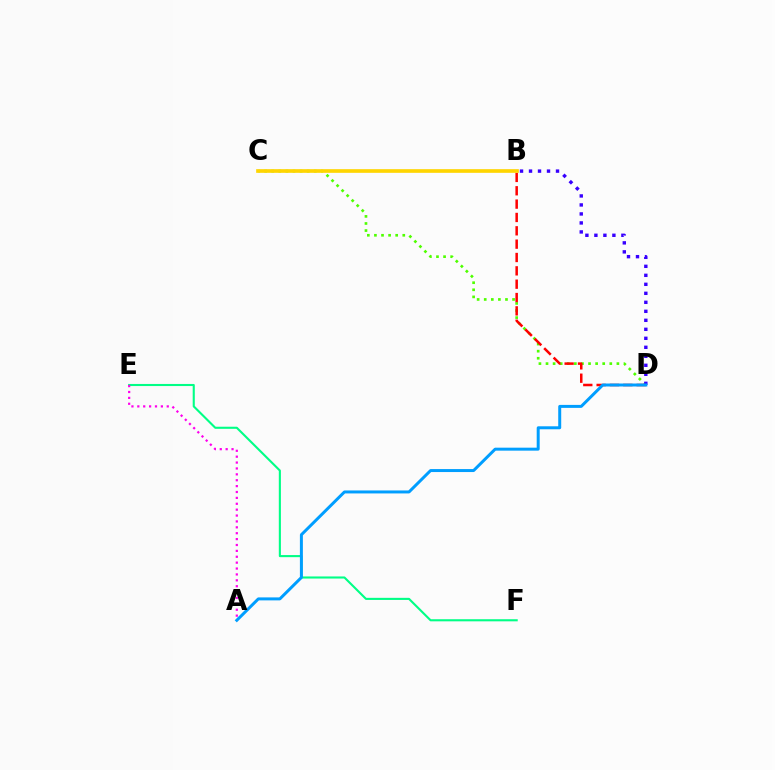{('C', 'D'): [{'color': '#4fff00', 'line_style': 'dotted', 'thickness': 1.93}], ('B', 'D'): [{'color': '#ff0000', 'line_style': 'dashed', 'thickness': 1.81}, {'color': '#3700ff', 'line_style': 'dotted', 'thickness': 2.44}], ('B', 'C'): [{'color': '#ffd500', 'line_style': 'solid', 'thickness': 2.64}], ('E', 'F'): [{'color': '#00ff86', 'line_style': 'solid', 'thickness': 1.51}], ('A', 'D'): [{'color': '#009eff', 'line_style': 'solid', 'thickness': 2.15}], ('A', 'E'): [{'color': '#ff00ed', 'line_style': 'dotted', 'thickness': 1.6}]}